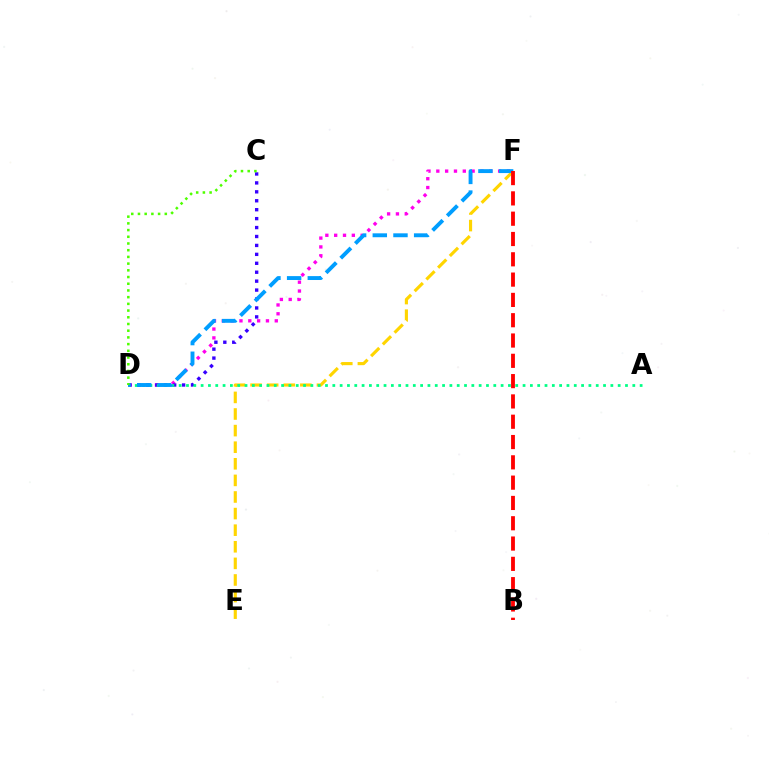{('D', 'F'): [{'color': '#ff00ed', 'line_style': 'dotted', 'thickness': 2.4}, {'color': '#009eff', 'line_style': 'dashed', 'thickness': 2.81}], ('E', 'F'): [{'color': '#ffd500', 'line_style': 'dashed', 'thickness': 2.25}], ('C', 'D'): [{'color': '#3700ff', 'line_style': 'dotted', 'thickness': 2.43}, {'color': '#4fff00', 'line_style': 'dotted', 'thickness': 1.82}], ('A', 'D'): [{'color': '#00ff86', 'line_style': 'dotted', 'thickness': 1.99}], ('B', 'F'): [{'color': '#ff0000', 'line_style': 'dashed', 'thickness': 2.76}]}